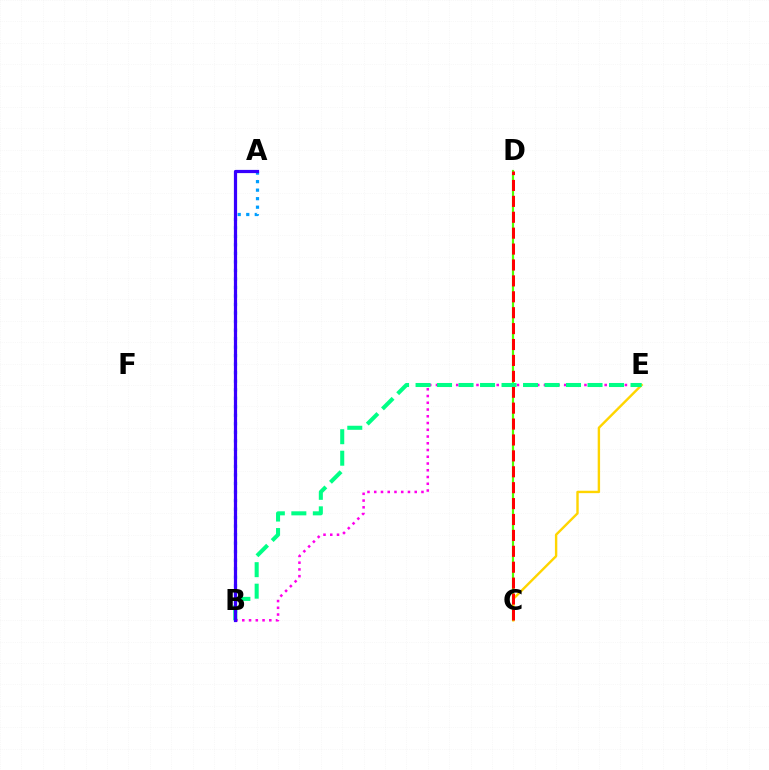{('A', 'B'): [{'color': '#009eff', 'line_style': 'dotted', 'thickness': 2.32}, {'color': '#3700ff', 'line_style': 'solid', 'thickness': 2.31}], ('C', 'D'): [{'color': '#4fff00', 'line_style': 'solid', 'thickness': 1.58}, {'color': '#ff0000', 'line_style': 'dashed', 'thickness': 2.16}], ('B', 'E'): [{'color': '#ff00ed', 'line_style': 'dotted', 'thickness': 1.83}, {'color': '#00ff86', 'line_style': 'dashed', 'thickness': 2.92}], ('C', 'E'): [{'color': '#ffd500', 'line_style': 'solid', 'thickness': 1.73}]}